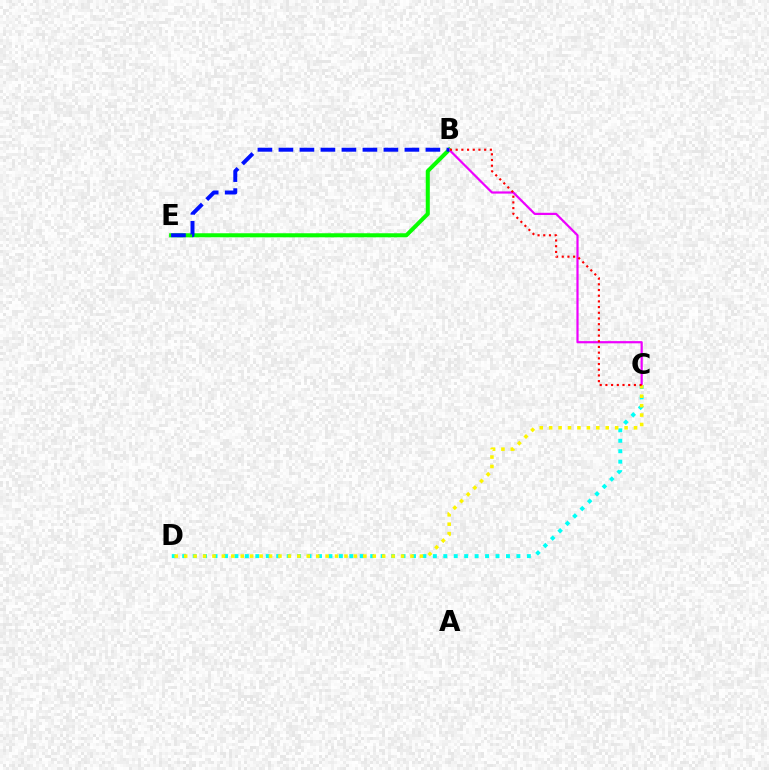{('C', 'D'): [{'color': '#00fff6', 'line_style': 'dotted', 'thickness': 2.84}, {'color': '#fcf500', 'line_style': 'dotted', 'thickness': 2.56}], ('B', 'E'): [{'color': '#08ff00', 'line_style': 'solid', 'thickness': 2.91}, {'color': '#0010ff', 'line_style': 'dashed', 'thickness': 2.85}], ('B', 'C'): [{'color': '#ee00ff', 'line_style': 'solid', 'thickness': 1.58}, {'color': '#ff0000', 'line_style': 'dotted', 'thickness': 1.55}]}